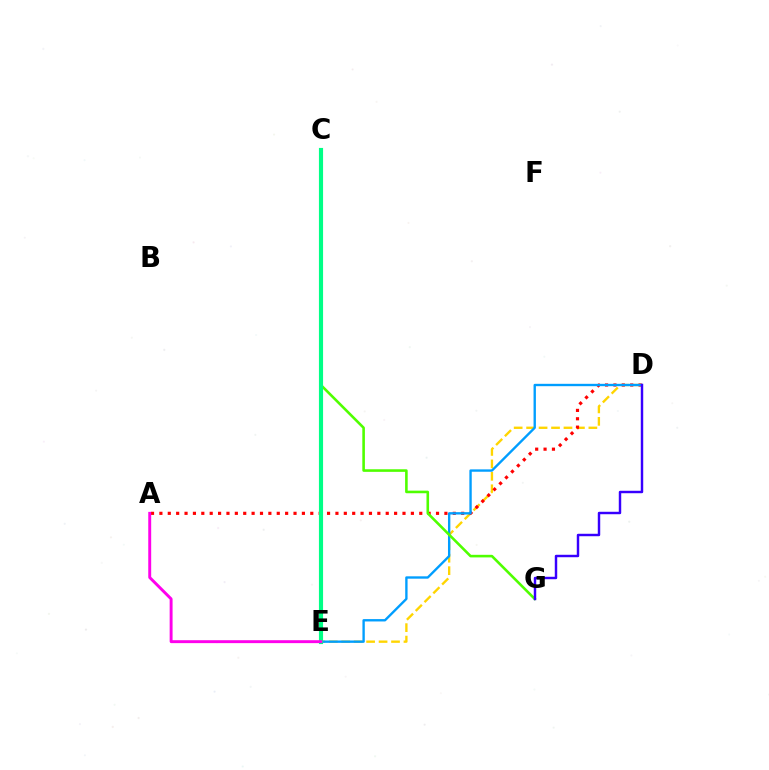{('D', 'E'): [{'color': '#ffd500', 'line_style': 'dashed', 'thickness': 1.69}, {'color': '#009eff', 'line_style': 'solid', 'thickness': 1.7}], ('A', 'D'): [{'color': '#ff0000', 'line_style': 'dotted', 'thickness': 2.28}], ('C', 'G'): [{'color': '#4fff00', 'line_style': 'solid', 'thickness': 1.87}], ('C', 'E'): [{'color': '#00ff86', 'line_style': 'solid', 'thickness': 2.98}], ('D', 'G'): [{'color': '#3700ff', 'line_style': 'solid', 'thickness': 1.76}], ('A', 'E'): [{'color': '#ff00ed', 'line_style': 'solid', 'thickness': 2.11}]}